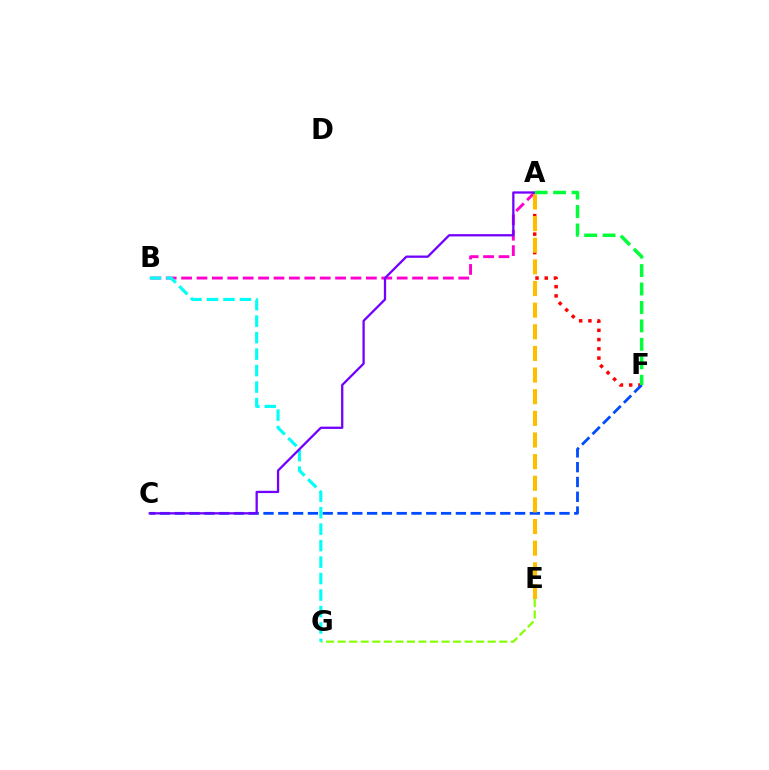{('A', 'F'): [{'color': '#ff0000', 'line_style': 'dotted', 'thickness': 2.51}, {'color': '#00ff39', 'line_style': 'dashed', 'thickness': 2.51}], ('A', 'B'): [{'color': '#ff00cf', 'line_style': 'dashed', 'thickness': 2.09}], ('E', 'G'): [{'color': '#84ff00', 'line_style': 'dashed', 'thickness': 1.57}], ('C', 'F'): [{'color': '#004bff', 'line_style': 'dashed', 'thickness': 2.01}], ('B', 'G'): [{'color': '#00fff6', 'line_style': 'dashed', 'thickness': 2.24}], ('A', 'C'): [{'color': '#7200ff', 'line_style': 'solid', 'thickness': 1.64}], ('A', 'E'): [{'color': '#ffbd00', 'line_style': 'dashed', 'thickness': 2.94}]}